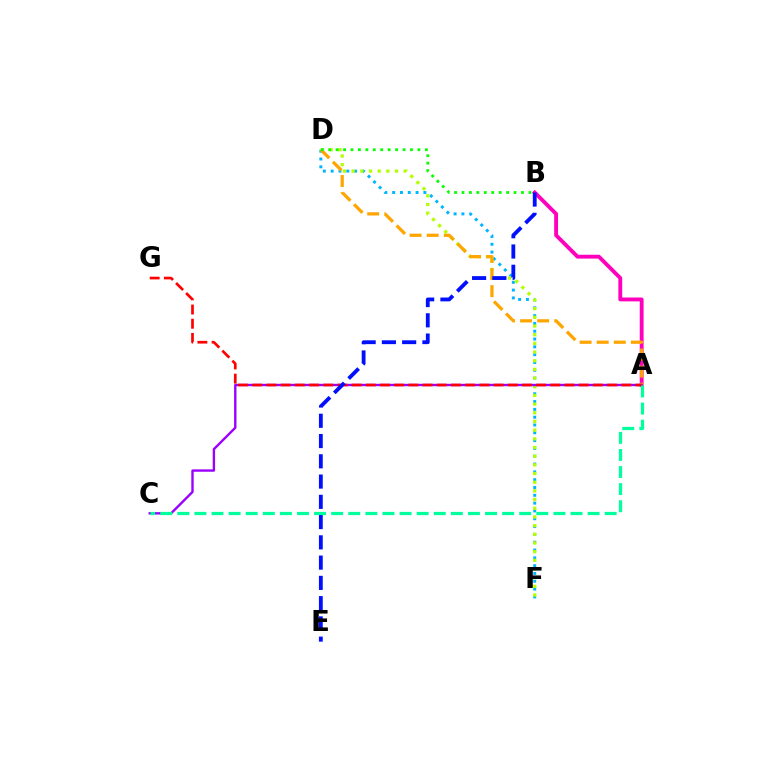{('D', 'F'): [{'color': '#00b5ff', 'line_style': 'dotted', 'thickness': 2.12}, {'color': '#b3ff00', 'line_style': 'dotted', 'thickness': 2.36}], ('A', 'B'): [{'color': '#ff00bd', 'line_style': 'solid', 'thickness': 2.78}], ('A', 'D'): [{'color': '#ffa500', 'line_style': 'dashed', 'thickness': 2.32}], ('A', 'C'): [{'color': '#9b00ff', 'line_style': 'solid', 'thickness': 1.71}, {'color': '#00ff9d', 'line_style': 'dashed', 'thickness': 2.32}], ('A', 'G'): [{'color': '#ff0000', 'line_style': 'dashed', 'thickness': 1.93}], ('B', 'E'): [{'color': '#0010ff', 'line_style': 'dashed', 'thickness': 2.75}], ('B', 'D'): [{'color': '#08ff00', 'line_style': 'dotted', 'thickness': 2.02}]}